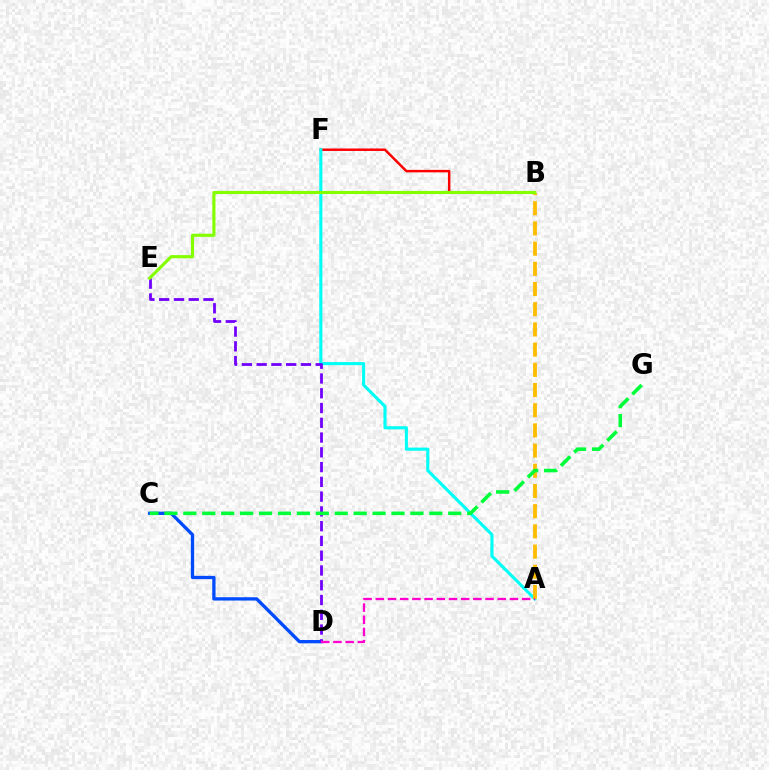{('C', 'D'): [{'color': '#004bff', 'line_style': 'solid', 'thickness': 2.38}], ('B', 'F'): [{'color': '#ff0000', 'line_style': 'solid', 'thickness': 1.78}], ('A', 'F'): [{'color': '#00fff6', 'line_style': 'solid', 'thickness': 2.23}], ('A', 'B'): [{'color': '#ffbd00', 'line_style': 'dashed', 'thickness': 2.74}], ('D', 'E'): [{'color': '#7200ff', 'line_style': 'dashed', 'thickness': 2.01}], ('B', 'E'): [{'color': '#84ff00', 'line_style': 'solid', 'thickness': 2.26}], ('C', 'G'): [{'color': '#00ff39', 'line_style': 'dashed', 'thickness': 2.57}], ('A', 'D'): [{'color': '#ff00cf', 'line_style': 'dashed', 'thickness': 1.66}]}